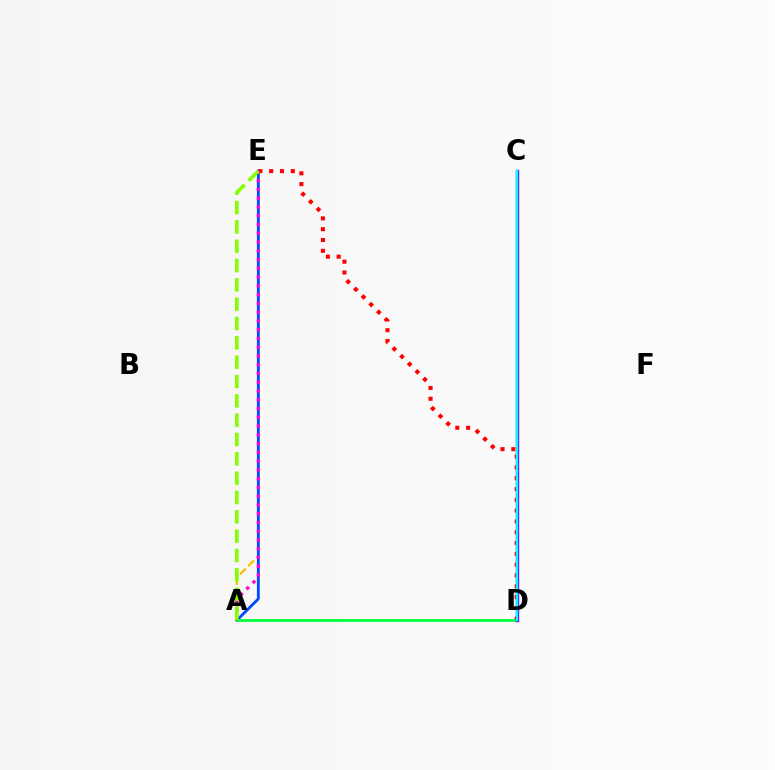{('A', 'E'): [{'color': '#ffbd00', 'line_style': 'dashed', 'thickness': 1.6}, {'color': '#004bff', 'line_style': 'solid', 'thickness': 2.04}, {'color': '#ff00cf', 'line_style': 'dotted', 'thickness': 2.38}, {'color': '#84ff00', 'line_style': 'dashed', 'thickness': 2.63}], ('D', 'E'): [{'color': '#ff0000', 'line_style': 'dotted', 'thickness': 2.94}], ('A', 'D'): [{'color': '#00ff39', 'line_style': 'solid', 'thickness': 2.0}], ('C', 'D'): [{'color': '#7200ff', 'line_style': 'solid', 'thickness': 2.45}, {'color': '#00fff6', 'line_style': 'solid', 'thickness': 1.73}]}